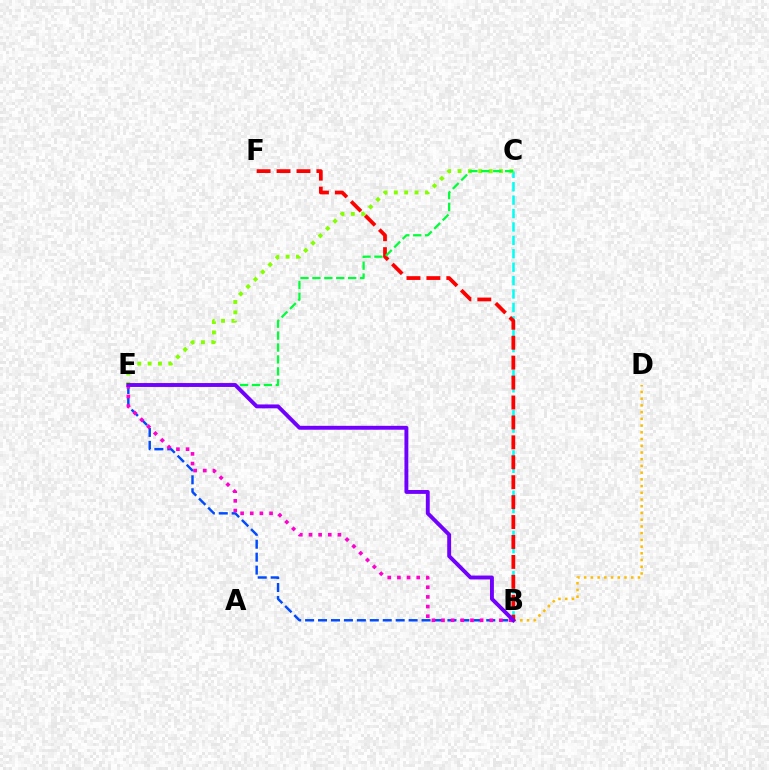{('B', 'E'): [{'color': '#004bff', 'line_style': 'dashed', 'thickness': 1.76}, {'color': '#ff00cf', 'line_style': 'dotted', 'thickness': 2.62}, {'color': '#7200ff', 'line_style': 'solid', 'thickness': 2.8}], ('B', 'C'): [{'color': '#00fff6', 'line_style': 'dashed', 'thickness': 1.82}], ('B', 'F'): [{'color': '#ff0000', 'line_style': 'dashed', 'thickness': 2.71}], ('C', 'E'): [{'color': '#84ff00', 'line_style': 'dotted', 'thickness': 2.82}, {'color': '#00ff39', 'line_style': 'dashed', 'thickness': 1.62}], ('B', 'D'): [{'color': '#ffbd00', 'line_style': 'dotted', 'thickness': 1.83}]}